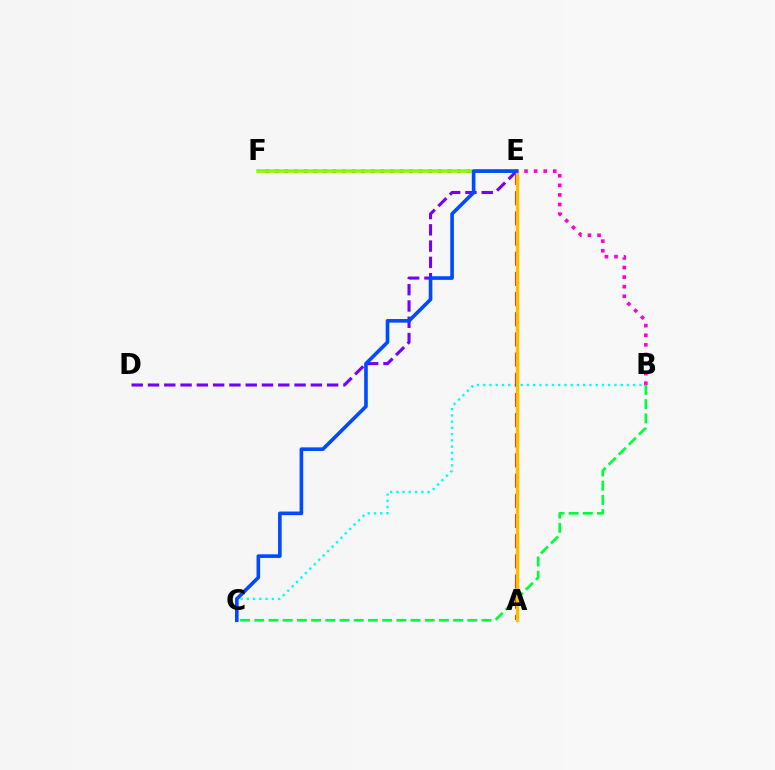{('B', 'F'): [{'color': '#ff00cf', 'line_style': 'dotted', 'thickness': 2.6}], ('E', 'F'): [{'color': '#84ff00', 'line_style': 'solid', 'thickness': 2.57}], ('D', 'E'): [{'color': '#7200ff', 'line_style': 'dashed', 'thickness': 2.21}], ('B', 'C'): [{'color': '#00fff6', 'line_style': 'dotted', 'thickness': 1.7}, {'color': '#00ff39', 'line_style': 'dashed', 'thickness': 1.93}], ('A', 'E'): [{'color': '#ff0000', 'line_style': 'dashed', 'thickness': 2.74}, {'color': '#ffbd00', 'line_style': 'solid', 'thickness': 2.44}], ('C', 'E'): [{'color': '#004bff', 'line_style': 'solid', 'thickness': 2.61}]}